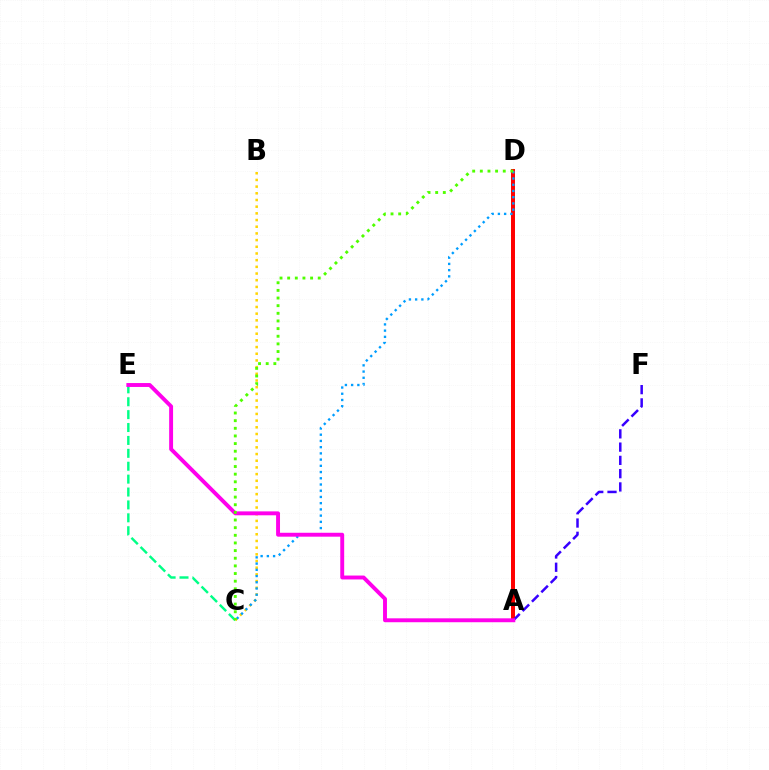{('A', 'D'): [{'color': '#ff0000', 'line_style': 'solid', 'thickness': 2.86}], ('A', 'F'): [{'color': '#3700ff', 'line_style': 'dashed', 'thickness': 1.8}], ('C', 'E'): [{'color': '#00ff86', 'line_style': 'dashed', 'thickness': 1.75}], ('B', 'C'): [{'color': '#ffd500', 'line_style': 'dotted', 'thickness': 1.82}], ('C', 'D'): [{'color': '#009eff', 'line_style': 'dotted', 'thickness': 1.69}, {'color': '#4fff00', 'line_style': 'dotted', 'thickness': 2.08}], ('A', 'E'): [{'color': '#ff00ed', 'line_style': 'solid', 'thickness': 2.81}]}